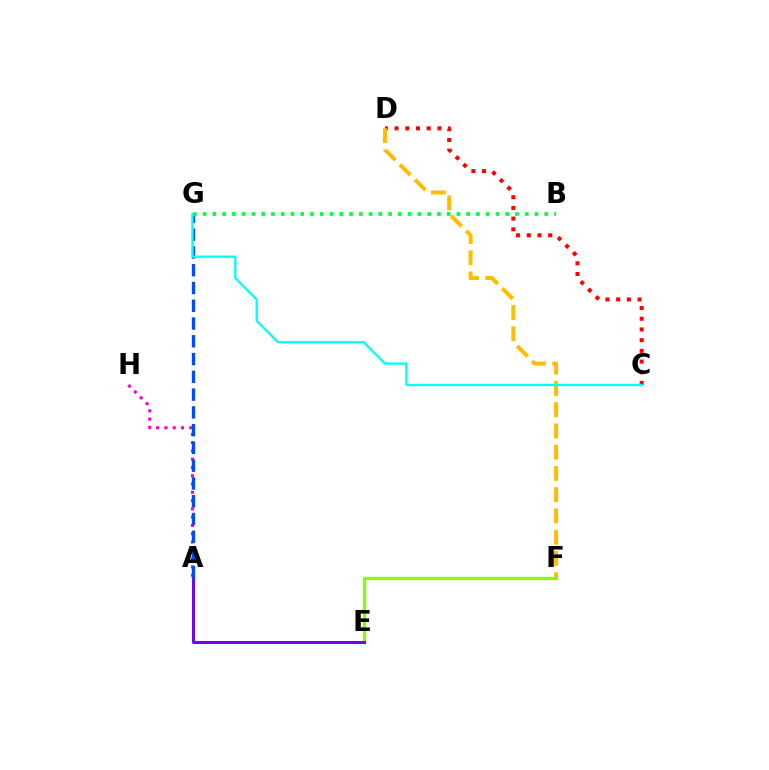{('E', 'F'): [{'color': '#84ff00', 'line_style': 'solid', 'thickness': 2.34}], ('A', 'E'): [{'color': '#7200ff', 'line_style': 'solid', 'thickness': 2.17}], ('C', 'D'): [{'color': '#ff0000', 'line_style': 'dotted', 'thickness': 2.91}], ('A', 'H'): [{'color': '#ff00cf', 'line_style': 'dotted', 'thickness': 2.25}], ('A', 'G'): [{'color': '#004bff', 'line_style': 'dashed', 'thickness': 2.41}], ('D', 'F'): [{'color': '#ffbd00', 'line_style': 'dashed', 'thickness': 2.89}], ('B', 'G'): [{'color': '#00ff39', 'line_style': 'dotted', 'thickness': 2.65}], ('C', 'G'): [{'color': '#00fff6', 'line_style': 'solid', 'thickness': 1.66}]}